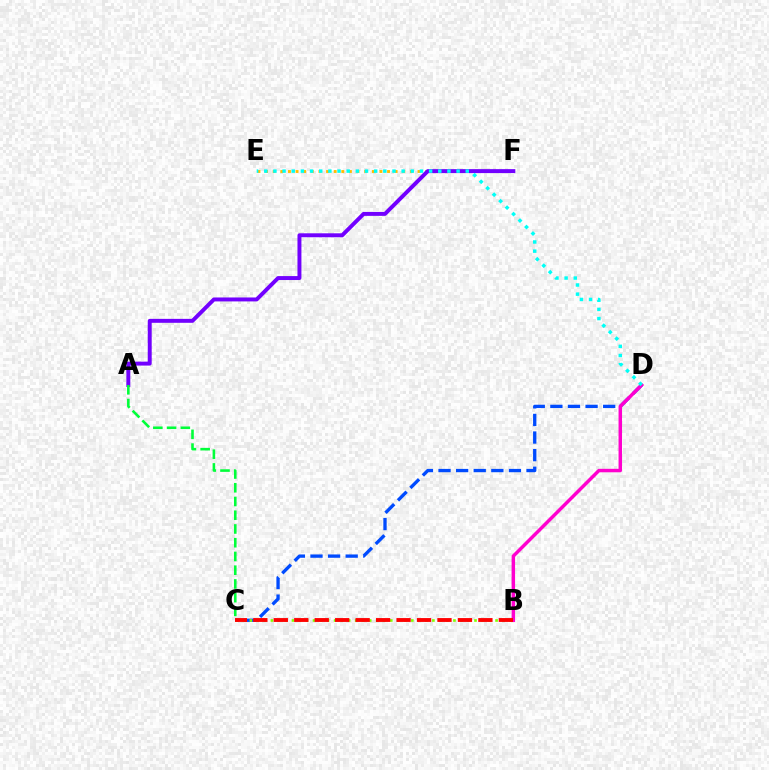{('C', 'D'): [{'color': '#004bff', 'line_style': 'dashed', 'thickness': 2.39}], ('E', 'F'): [{'color': '#ffbd00', 'line_style': 'dotted', 'thickness': 2.07}], ('B', 'C'): [{'color': '#84ff00', 'line_style': 'dotted', 'thickness': 1.91}, {'color': '#ff0000', 'line_style': 'dashed', 'thickness': 2.78}], ('A', 'F'): [{'color': '#7200ff', 'line_style': 'solid', 'thickness': 2.84}], ('B', 'D'): [{'color': '#ff00cf', 'line_style': 'solid', 'thickness': 2.49}], ('A', 'C'): [{'color': '#00ff39', 'line_style': 'dashed', 'thickness': 1.87}], ('D', 'E'): [{'color': '#00fff6', 'line_style': 'dotted', 'thickness': 2.49}]}